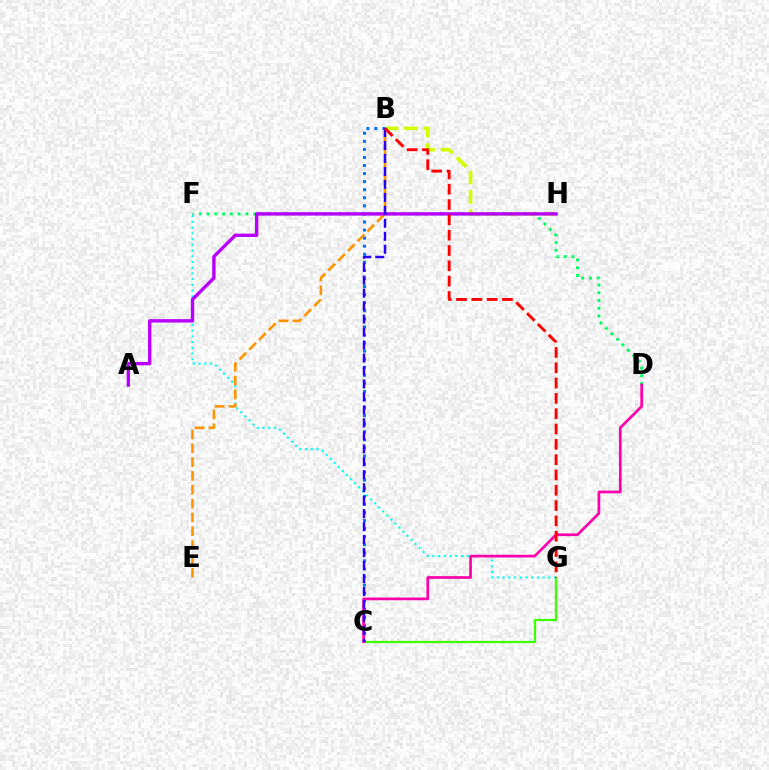{('C', 'G'): [{'color': '#3dff00', 'line_style': 'solid', 'thickness': 1.6}], ('B', 'H'): [{'color': '#d1ff00', 'line_style': 'dashed', 'thickness': 2.62}], ('F', 'G'): [{'color': '#00fff6', 'line_style': 'dotted', 'thickness': 1.55}], ('D', 'F'): [{'color': '#00ff5c', 'line_style': 'dotted', 'thickness': 2.11}], ('B', 'C'): [{'color': '#0074ff', 'line_style': 'dotted', 'thickness': 2.19}, {'color': '#2500ff', 'line_style': 'dashed', 'thickness': 1.76}], ('B', 'E'): [{'color': '#ff9400', 'line_style': 'dashed', 'thickness': 1.88}], ('C', 'D'): [{'color': '#ff00ac', 'line_style': 'solid', 'thickness': 1.94}], ('A', 'H'): [{'color': '#b900ff', 'line_style': 'solid', 'thickness': 2.43}], ('B', 'G'): [{'color': '#ff0000', 'line_style': 'dashed', 'thickness': 2.08}]}